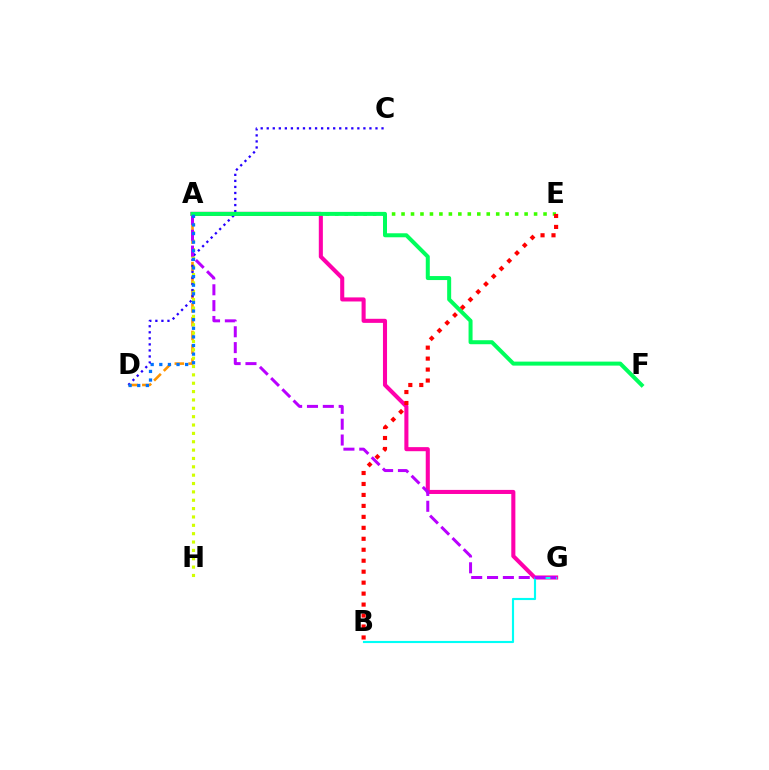{('A', 'D'): [{'color': '#ff9400', 'line_style': 'dashed', 'thickness': 1.87}, {'color': '#0074ff', 'line_style': 'dotted', 'thickness': 2.34}], ('A', 'G'): [{'color': '#ff00ac', 'line_style': 'solid', 'thickness': 2.93}, {'color': '#b900ff', 'line_style': 'dashed', 'thickness': 2.15}], ('B', 'G'): [{'color': '#00fff6', 'line_style': 'solid', 'thickness': 1.54}], ('A', 'H'): [{'color': '#d1ff00', 'line_style': 'dotted', 'thickness': 2.27}], ('A', 'E'): [{'color': '#3dff00', 'line_style': 'dotted', 'thickness': 2.57}], ('C', 'D'): [{'color': '#2500ff', 'line_style': 'dotted', 'thickness': 1.64}], ('A', 'F'): [{'color': '#00ff5c', 'line_style': 'solid', 'thickness': 2.88}], ('B', 'E'): [{'color': '#ff0000', 'line_style': 'dotted', 'thickness': 2.98}]}